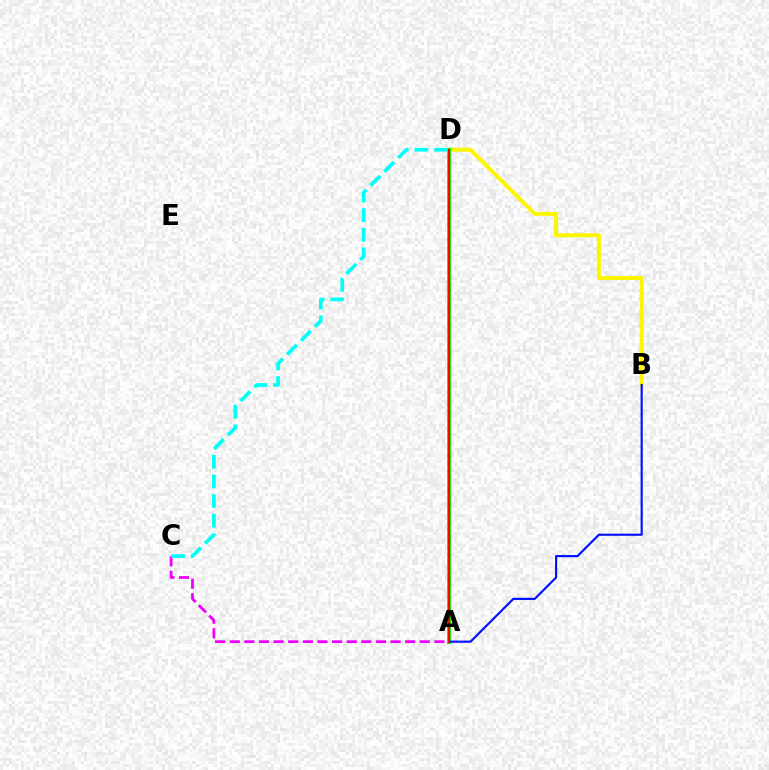{('A', 'C'): [{'color': '#ee00ff', 'line_style': 'dashed', 'thickness': 1.99}], ('B', 'D'): [{'color': '#fcf500', 'line_style': 'solid', 'thickness': 2.86}], ('A', 'D'): [{'color': '#08ff00', 'line_style': 'solid', 'thickness': 2.89}, {'color': '#ff0000', 'line_style': 'solid', 'thickness': 1.53}], ('A', 'B'): [{'color': '#0010ff', 'line_style': 'solid', 'thickness': 1.54}], ('C', 'D'): [{'color': '#00fff6', 'line_style': 'dashed', 'thickness': 2.67}]}